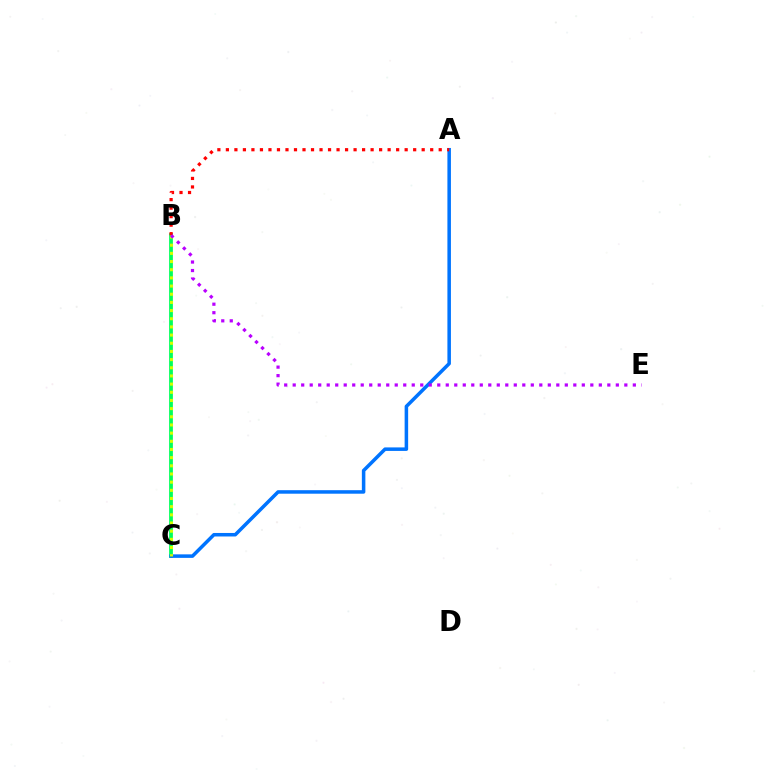{('B', 'C'): [{'color': '#00ff5c', 'line_style': 'solid', 'thickness': 2.72}, {'color': '#d1ff00', 'line_style': 'dotted', 'thickness': 2.22}], ('A', 'C'): [{'color': '#0074ff', 'line_style': 'solid', 'thickness': 2.53}], ('A', 'B'): [{'color': '#ff0000', 'line_style': 'dotted', 'thickness': 2.31}], ('B', 'E'): [{'color': '#b900ff', 'line_style': 'dotted', 'thickness': 2.31}]}